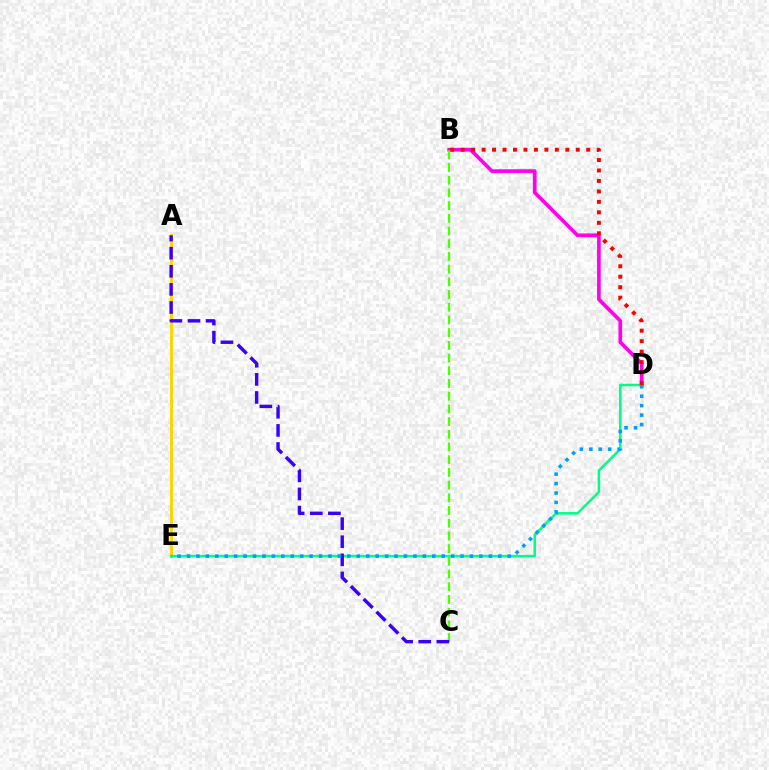{('B', 'D'): [{'color': '#ff00ed', 'line_style': 'solid', 'thickness': 2.64}, {'color': '#ff0000', 'line_style': 'dotted', 'thickness': 2.84}], ('A', 'E'): [{'color': '#ffd500', 'line_style': 'solid', 'thickness': 2.11}], ('D', 'E'): [{'color': '#00ff86', 'line_style': 'solid', 'thickness': 1.83}, {'color': '#009eff', 'line_style': 'dotted', 'thickness': 2.56}], ('B', 'C'): [{'color': '#4fff00', 'line_style': 'dashed', 'thickness': 1.73}], ('A', 'C'): [{'color': '#3700ff', 'line_style': 'dashed', 'thickness': 2.46}]}